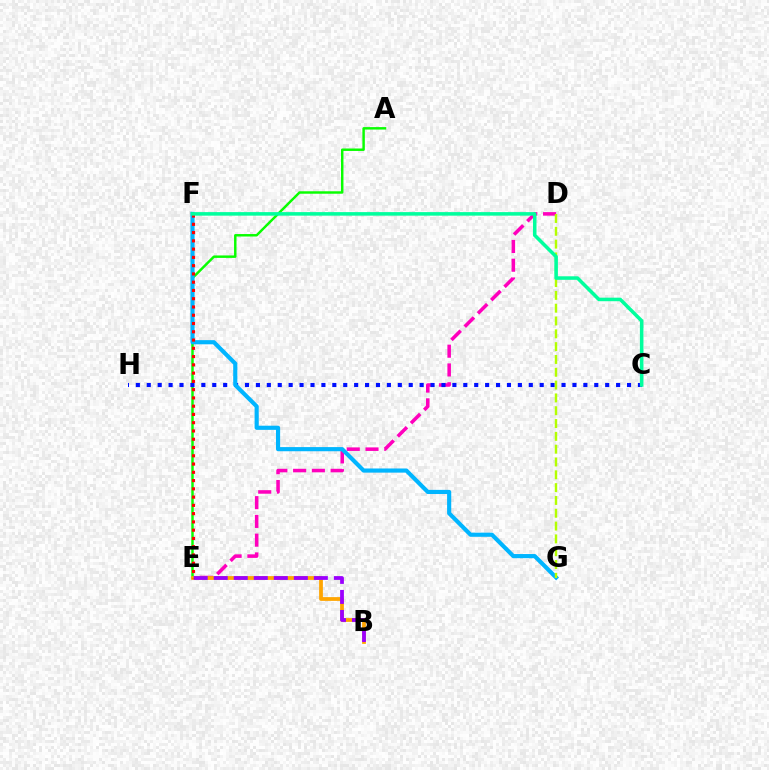{('D', 'E'): [{'color': '#ff00bd', 'line_style': 'dashed', 'thickness': 2.55}], ('A', 'E'): [{'color': '#08ff00', 'line_style': 'solid', 'thickness': 1.77}], ('C', 'H'): [{'color': '#0010ff', 'line_style': 'dotted', 'thickness': 2.97}], ('F', 'G'): [{'color': '#00b5ff', 'line_style': 'solid', 'thickness': 2.99}], ('D', 'G'): [{'color': '#b3ff00', 'line_style': 'dashed', 'thickness': 1.74}], ('B', 'E'): [{'color': '#ffa500', 'line_style': 'solid', 'thickness': 2.71}, {'color': '#9b00ff', 'line_style': 'dashed', 'thickness': 2.72}], ('E', 'F'): [{'color': '#ff0000', 'line_style': 'dotted', 'thickness': 2.25}], ('C', 'F'): [{'color': '#00ff9d', 'line_style': 'solid', 'thickness': 2.55}]}